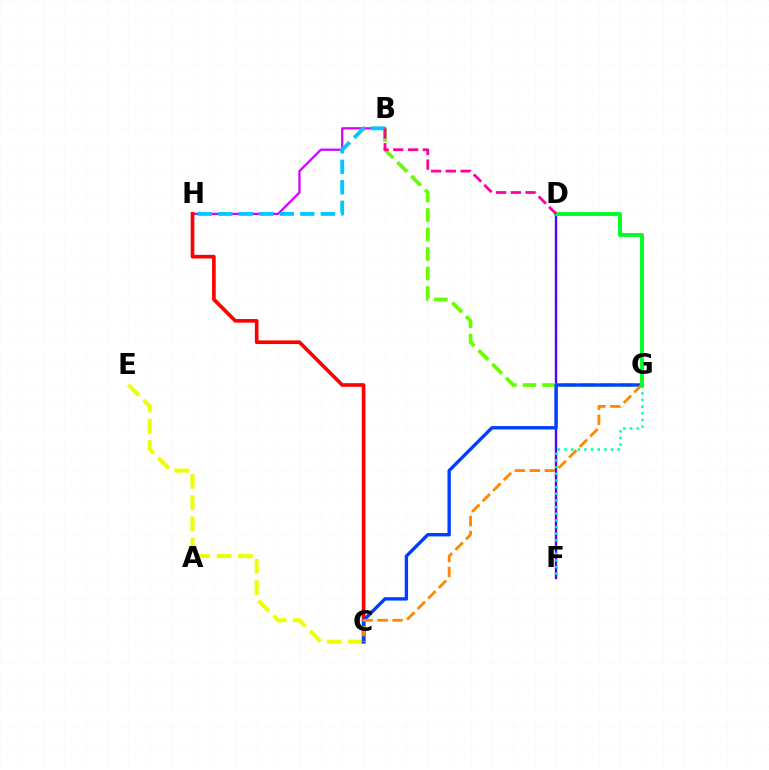{('B', 'H'): [{'color': '#d600ff', 'line_style': 'solid', 'thickness': 1.63}, {'color': '#00c7ff', 'line_style': 'dashed', 'thickness': 2.79}], ('D', 'F'): [{'color': '#4f00ff', 'line_style': 'solid', 'thickness': 1.72}], ('F', 'G'): [{'color': '#00ffaf', 'line_style': 'dotted', 'thickness': 1.81}], ('B', 'G'): [{'color': '#66ff00', 'line_style': 'dashed', 'thickness': 2.65}], ('C', 'E'): [{'color': '#eeff00', 'line_style': 'dashed', 'thickness': 2.9}], ('C', 'H'): [{'color': '#ff0000', 'line_style': 'solid', 'thickness': 2.63}], ('C', 'G'): [{'color': '#003fff', 'line_style': 'solid', 'thickness': 2.43}, {'color': '#ff8800', 'line_style': 'dashed', 'thickness': 2.03}], ('D', 'G'): [{'color': '#00ff27', 'line_style': 'solid', 'thickness': 2.81}], ('B', 'D'): [{'color': '#ff00a0', 'line_style': 'dashed', 'thickness': 2.01}]}